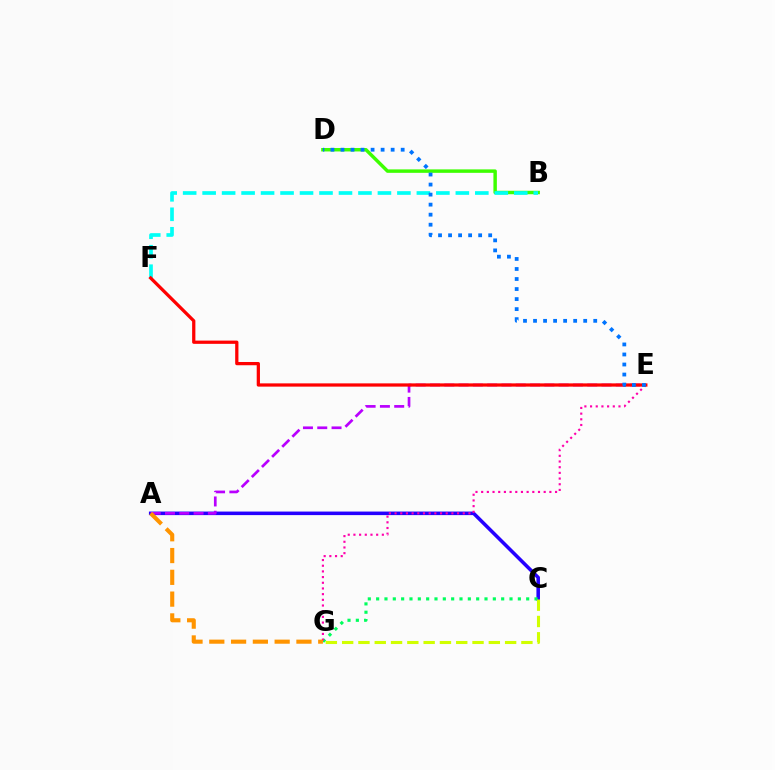{('A', 'C'): [{'color': '#2500ff', 'line_style': 'solid', 'thickness': 2.55}], ('B', 'D'): [{'color': '#3dff00', 'line_style': 'solid', 'thickness': 2.48}], ('C', 'G'): [{'color': '#00ff5c', 'line_style': 'dotted', 'thickness': 2.26}, {'color': '#d1ff00', 'line_style': 'dashed', 'thickness': 2.21}], ('B', 'F'): [{'color': '#00fff6', 'line_style': 'dashed', 'thickness': 2.65}], ('E', 'G'): [{'color': '#ff00ac', 'line_style': 'dotted', 'thickness': 1.54}], ('A', 'E'): [{'color': '#b900ff', 'line_style': 'dashed', 'thickness': 1.94}], ('E', 'F'): [{'color': '#ff0000', 'line_style': 'solid', 'thickness': 2.34}], ('D', 'E'): [{'color': '#0074ff', 'line_style': 'dotted', 'thickness': 2.73}], ('A', 'G'): [{'color': '#ff9400', 'line_style': 'dashed', 'thickness': 2.96}]}